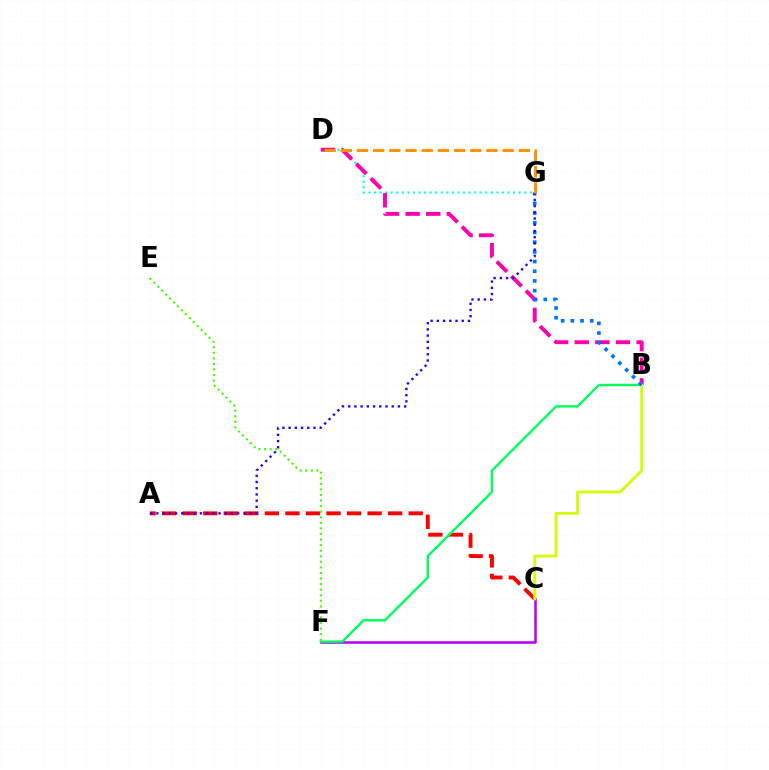{('C', 'F'): [{'color': '#b900ff', 'line_style': 'solid', 'thickness': 1.85}], ('A', 'C'): [{'color': '#ff0000', 'line_style': 'dashed', 'thickness': 2.79}], ('D', 'G'): [{'color': '#00fff6', 'line_style': 'dotted', 'thickness': 1.51}, {'color': '#ff9400', 'line_style': 'dashed', 'thickness': 2.2}], ('B', 'F'): [{'color': '#00ff5c', 'line_style': 'solid', 'thickness': 1.73}], ('B', 'D'): [{'color': '#ff00ac', 'line_style': 'dashed', 'thickness': 2.8}], ('B', 'C'): [{'color': '#d1ff00', 'line_style': 'solid', 'thickness': 1.98}], ('B', 'G'): [{'color': '#0074ff', 'line_style': 'dotted', 'thickness': 2.63}], ('A', 'G'): [{'color': '#2500ff', 'line_style': 'dotted', 'thickness': 1.69}], ('E', 'F'): [{'color': '#3dff00', 'line_style': 'dotted', 'thickness': 1.51}]}